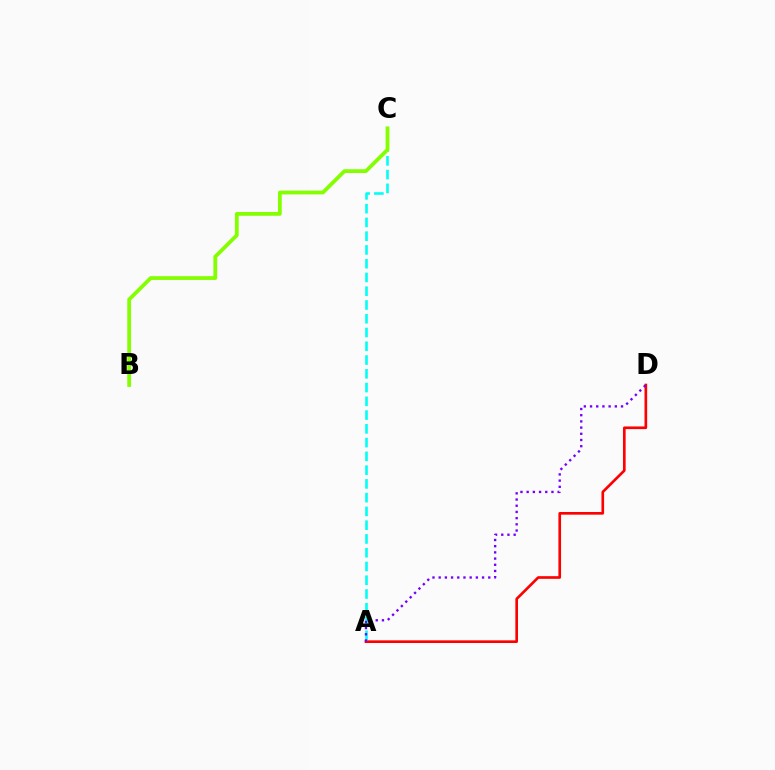{('A', 'D'): [{'color': '#ff0000', 'line_style': 'solid', 'thickness': 1.91}, {'color': '#7200ff', 'line_style': 'dotted', 'thickness': 1.68}], ('A', 'C'): [{'color': '#00fff6', 'line_style': 'dashed', 'thickness': 1.87}], ('B', 'C'): [{'color': '#84ff00', 'line_style': 'solid', 'thickness': 2.72}]}